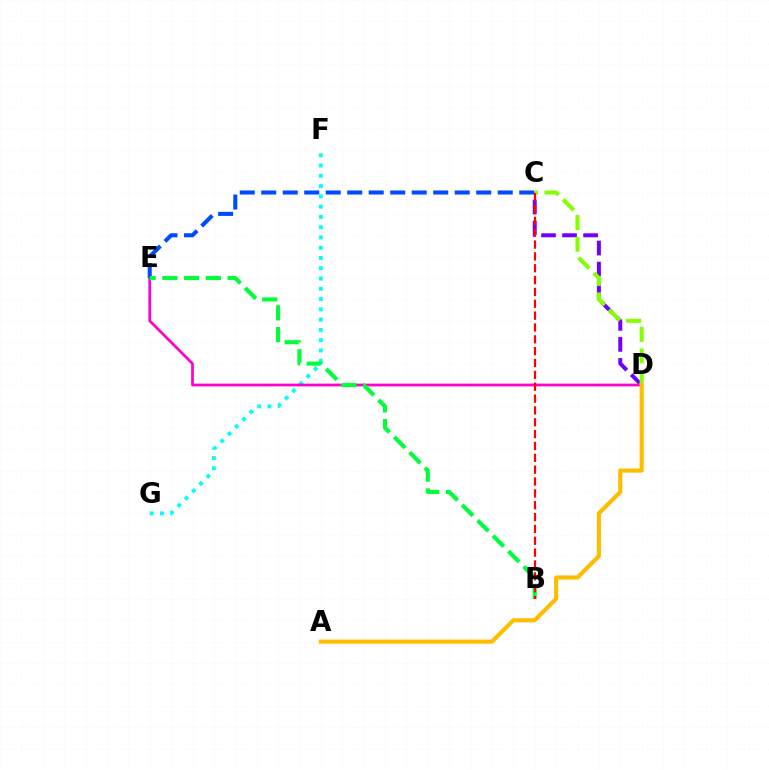{('F', 'G'): [{'color': '#00fff6', 'line_style': 'dotted', 'thickness': 2.79}], ('C', 'D'): [{'color': '#7200ff', 'line_style': 'dashed', 'thickness': 2.86}, {'color': '#84ff00', 'line_style': 'dashed', 'thickness': 2.93}], ('D', 'E'): [{'color': '#ff00cf', 'line_style': 'solid', 'thickness': 1.97}], ('A', 'D'): [{'color': '#ffbd00', 'line_style': 'solid', 'thickness': 2.98}], ('C', 'E'): [{'color': '#004bff', 'line_style': 'dashed', 'thickness': 2.92}], ('B', 'E'): [{'color': '#00ff39', 'line_style': 'dashed', 'thickness': 2.95}], ('B', 'C'): [{'color': '#ff0000', 'line_style': 'dashed', 'thickness': 1.61}]}